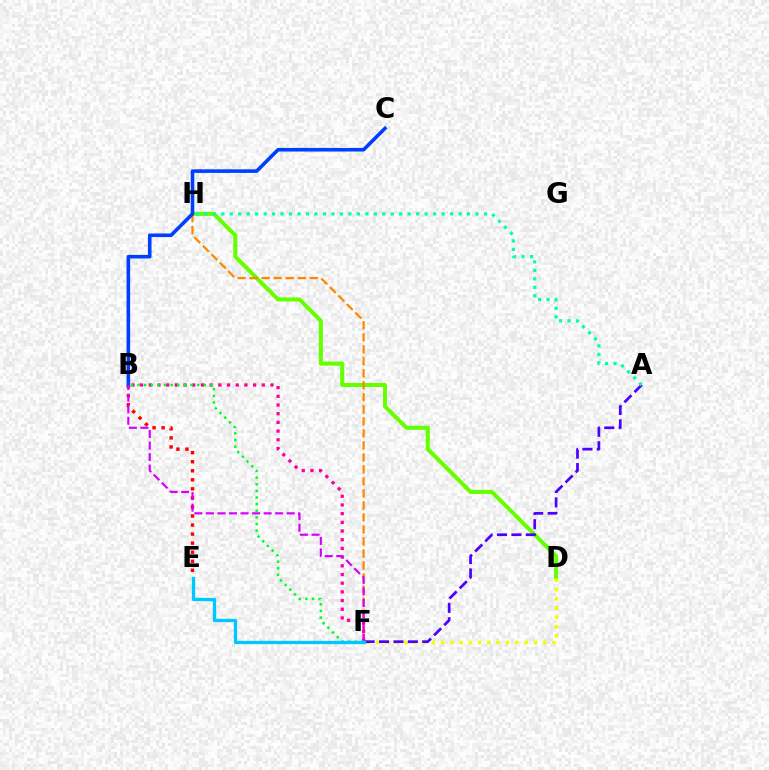{('D', 'H'): [{'color': '#66ff00', 'line_style': 'solid', 'thickness': 2.92}], ('F', 'H'): [{'color': '#ff8800', 'line_style': 'dashed', 'thickness': 1.63}], ('B', 'F'): [{'color': '#ff00a0', 'line_style': 'dotted', 'thickness': 2.36}, {'color': '#d600ff', 'line_style': 'dashed', 'thickness': 1.57}, {'color': '#00ff27', 'line_style': 'dotted', 'thickness': 1.8}], ('B', 'E'): [{'color': '#ff0000', 'line_style': 'dotted', 'thickness': 2.46}], ('B', 'C'): [{'color': '#003fff', 'line_style': 'solid', 'thickness': 2.59}], ('D', 'F'): [{'color': '#eeff00', 'line_style': 'dotted', 'thickness': 2.52}], ('A', 'F'): [{'color': '#4f00ff', 'line_style': 'dashed', 'thickness': 1.96}], ('A', 'H'): [{'color': '#00ffaf', 'line_style': 'dotted', 'thickness': 2.3}], ('E', 'F'): [{'color': '#00c7ff', 'line_style': 'solid', 'thickness': 2.38}]}